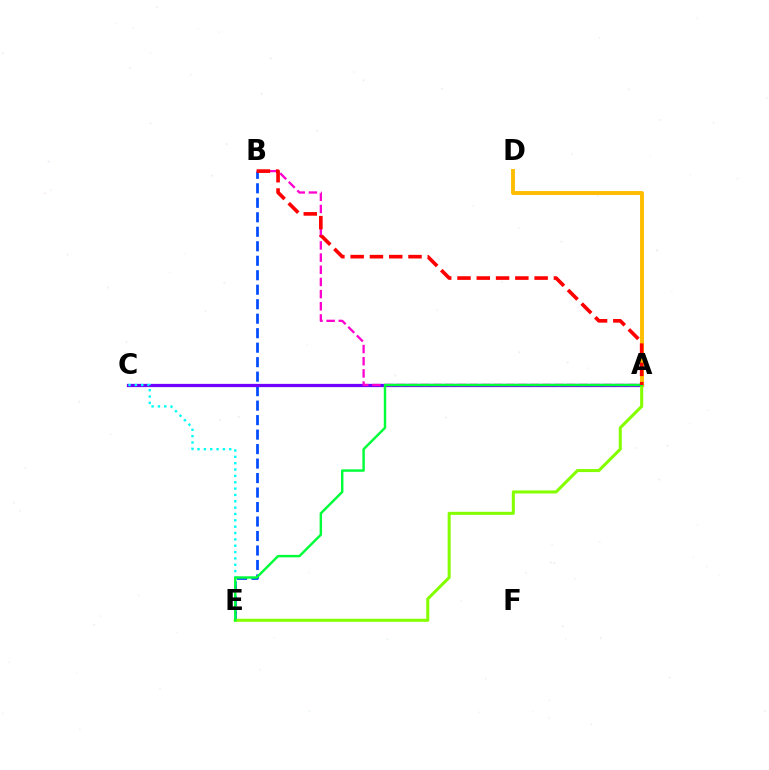{('B', 'E'): [{'color': '#004bff', 'line_style': 'dashed', 'thickness': 1.97}], ('A', 'C'): [{'color': '#7200ff', 'line_style': 'solid', 'thickness': 2.33}], ('C', 'E'): [{'color': '#00fff6', 'line_style': 'dotted', 'thickness': 1.72}], ('A', 'B'): [{'color': '#ff00cf', 'line_style': 'dashed', 'thickness': 1.65}, {'color': '#ff0000', 'line_style': 'dashed', 'thickness': 2.62}], ('A', 'D'): [{'color': '#ffbd00', 'line_style': 'solid', 'thickness': 2.82}], ('A', 'E'): [{'color': '#84ff00', 'line_style': 'solid', 'thickness': 2.19}, {'color': '#00ff39', 'line_style': 'solid', 'thickness': 1.75}]}